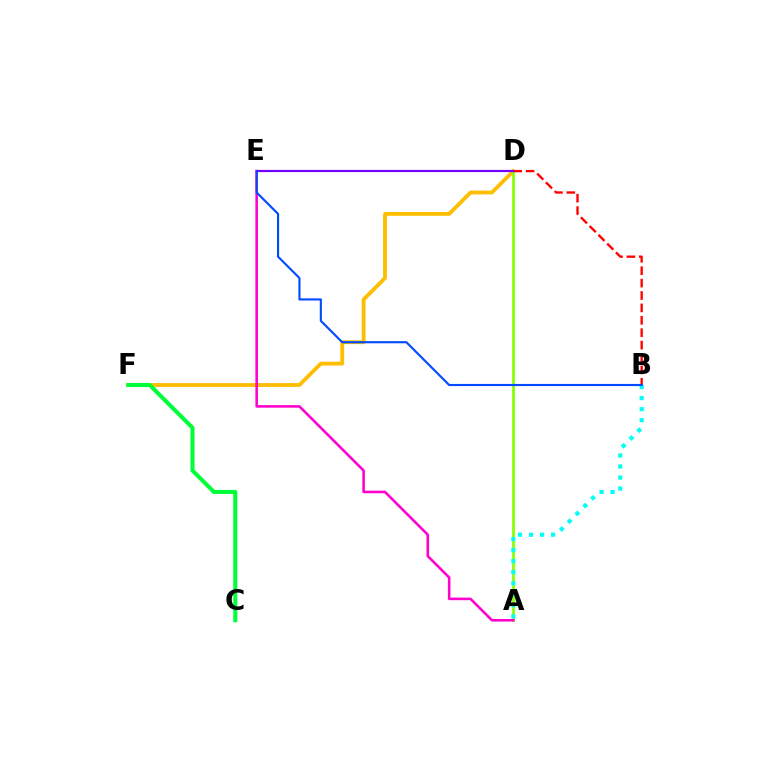{('D', 'F'): [{'color': '#ffbd00', 'line_style': 'solid', 'thickness': 2.74}], ('A', 'D'): [{'color': '#84ff00', 'line_style': 'solid', 'thickness': 1.94}], ('A', 'B'): [{'color': '#00fff6', 'line_style': 'dotted', 'thickness': 3.0}], ('A', 'E'): [{'color': '#ff00cf', 'line_style': 'solid', 'thickness': 1.85}], ('B', 'D'): [{'color': '#ff0000', 'line_style': 'dashed', 'thickness': 1.68}], ('D', 'E'): [{'color': '#7200ff', 'line_style': 'solid', 'thickness': 1.57}], ('B', 'E'): [{'color': '#004bff', 'line_style': 'solid', 'thickness': 1.53}], ('C', 'F'): [{'color': '#00ff39', 'line_style': 'solid', 'thickness': 2.92}]}